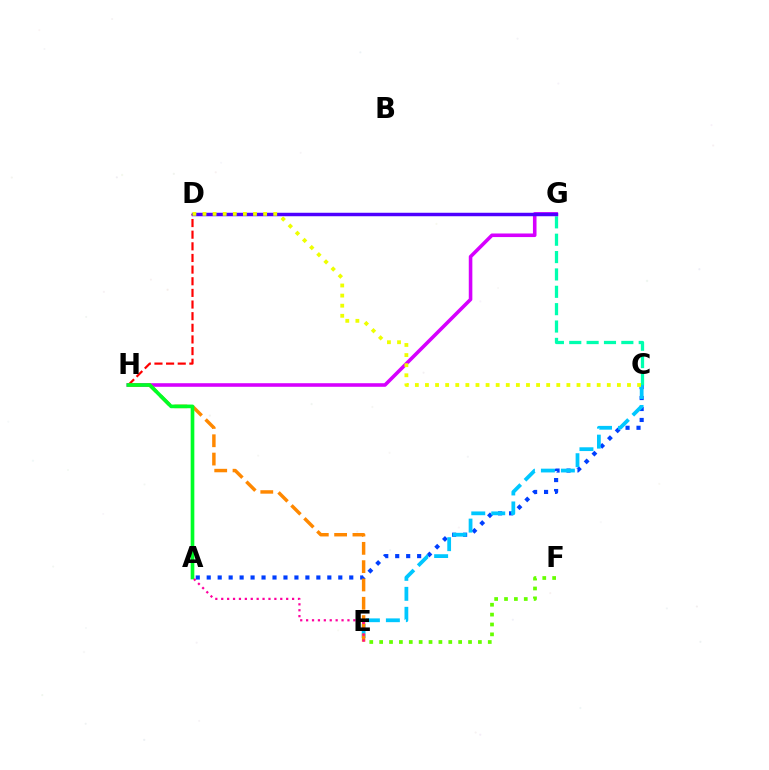{('G', 'H'): [{'color': '#d600ff', 'line_style': 'solid', 'thickness': 2.57}], ('D', 'H'): [{'color': '#ff0000', 'line_style': 'dashed', 'thickness': 1.58}], ('A', 'C'): [{'color': '#003fff', 'line_style': 'dotted', 'thickness': 2.98}], ('C', 'G'): [{'color': '#00ffaf', 'line_style': 'dashed', 'thickness': 2.36}], ('C', 'E'): [{'color': '#00c7ff', 'line_style': 'dashed', 'thickness': 2.71}], ('E', 'H'): [{'color': '#ff8800', 'line_style': 'dashed', 'thickness': 2.49}], ('E', 'F'): [{'color': '#66ff00', 'line_style': 'dotted', 'thickness': 2.68}], ('D', 'G'): [{'color': '#4f00ff', 'line_style': 'solid', 'thickness': 2.5}], ('C', 'D'): [{'color': '#eeff00', 'line_style': 'dotted', 'thickness': 2.74}], ('A', 'H'): [{'color': '#00ff27', 'line_style': 'solid', 'thickness': 2.64}], ('A', 'E'): [{'color': '#ff00a0', 'line_style': 'dotted', 'thickness': 1.6}]}